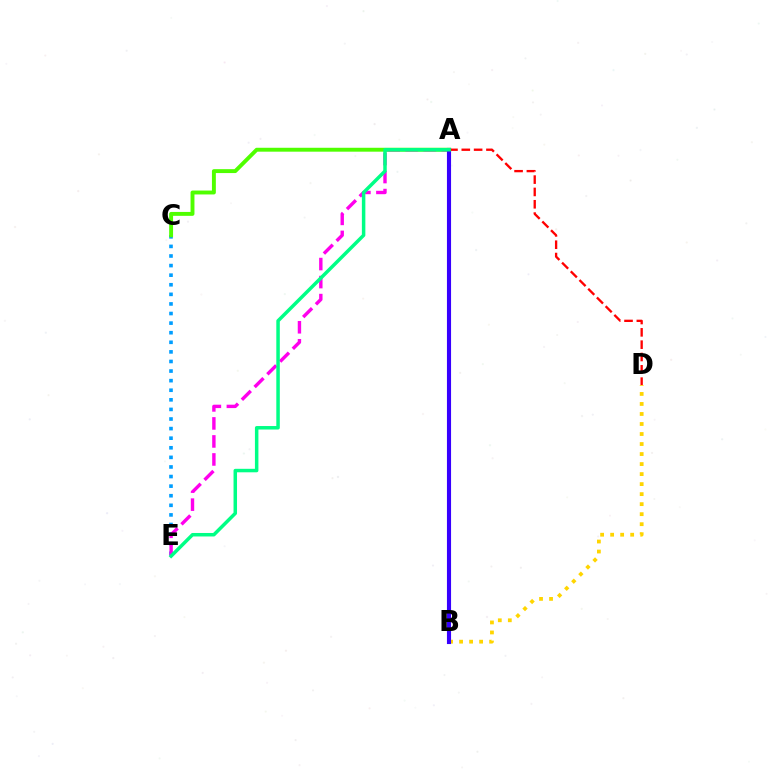{('C', 'E'): [{'color': '#009eff', 'line_style': 'dotted', 'thickness': 2.61}], ('A', 'C'): [{'color': '#4fff00', 'line_style': 'solid', 'thickness': 2.81}], ('A', 'E'): [{'color': '#ff00ed', 'line_style': 'dashed', 'thickness': 2.45}, {'color': '#00ff86', 'line_style': 'solid', 'thickness': 2.51}], ('B', 'D'): [{'color': '#ffd500', 'line_style': 'dotted', 'thickness': 2.72}], ('A', 'B'): [{'color': '#3700ff', 'line_style': 'solid', 'thickness': 2.97}], ('A', 'D'): [{'color': '#ff0000', 'line_style': 'dashed', 'thickness': 1.67}]}